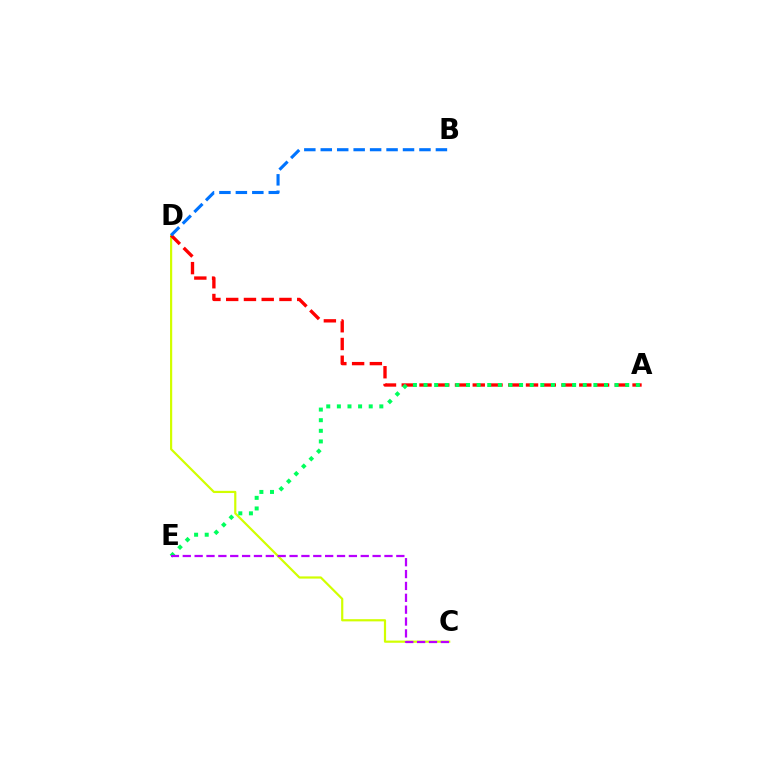{('C', 'D'): [{'color': '#d1ff00', 'line_style': 'solid', 'thickness': 1.58}], ('A', 'D'): [{'color': '#ff0000', 'line_style': 'dashed', 'thickness': 2.41}], ('A', 'E'): [{'color': '#00ff5c', 'line_style': 'dotted', 'thickness': 2.88}], ('C', 'E'): [{'color': '#b900ff', 'line_style': 'dashed', 'thickness': 1.61}], ('B', 'D'): [{'color': '#0074ff', 'line_style': 'dashed', 'thickness': 2.23}]}